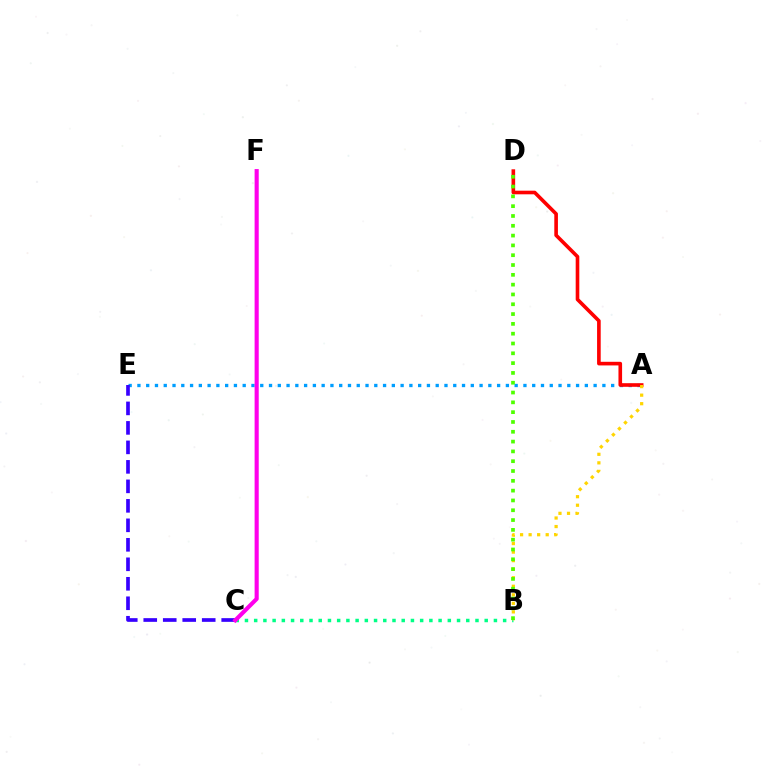{('B', 'C'): [{'color': '#00ff86', 'line_style': 'dotted', 'thickness': 2.51}], ('A', 'E'): [{'color': '#009eff', 'line_style': 'dotted', 'thickness': 2.38}], ('C', 'E'): [{'color': '#3700ff', 'line_style': 'dashed', 'thickness': 2.65}], ('A', 'D'): [{'color': '#ff0000', 'line_style': 'solid', 'thickness': 2.61}], ('A', 'B'): [{'color': '#ffd500', 'line_style': 'dotted', 'thickness': 2.32}], ('C', 'F'): [{'color': '#ff00ed', 'line_style': 'solid', 'thickness': 2.97}], ('B', 'D'): [{'color': '#4fff00', 'line_style': 'dotted', 'thickness': 2.67}]}